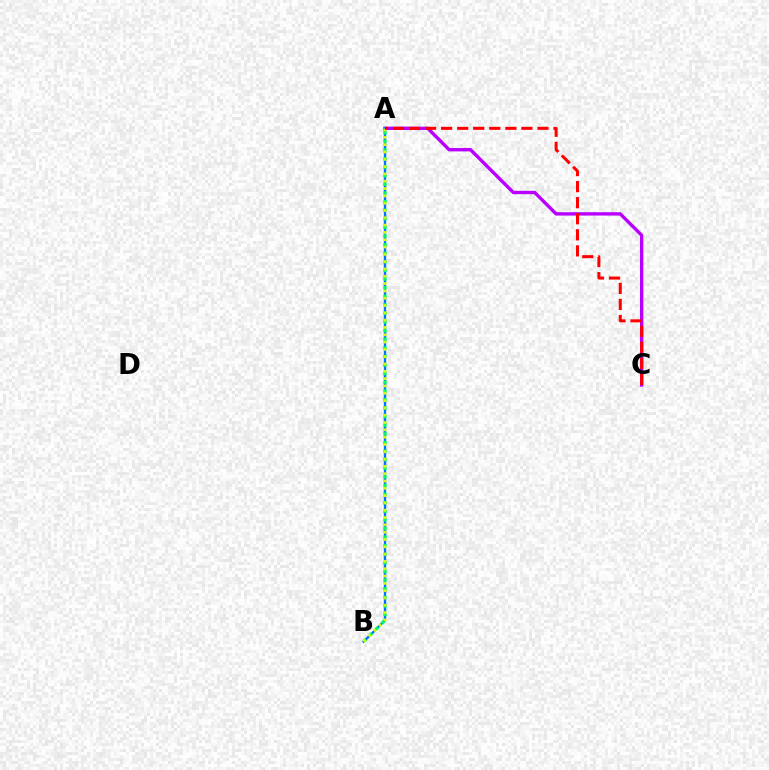{('A', 'C'): [{'color': '#b900ff', 'line_style': 'solid', 'thickness': 2.42}, {'color': '#ff0000', 'line_style': 'dashed', 'thickness': 2.18}], ('A', 'B'): [{'color': '#0074ff', 'line_style': 'solid', 'thickness': 1.7}, {'color': '#00ff5c', 'line_style': 'dotted', 'thickness': 2.34}, {'color': '#d1ff00', 'line_style': 'dotted', 'thickness': 1.99}]}